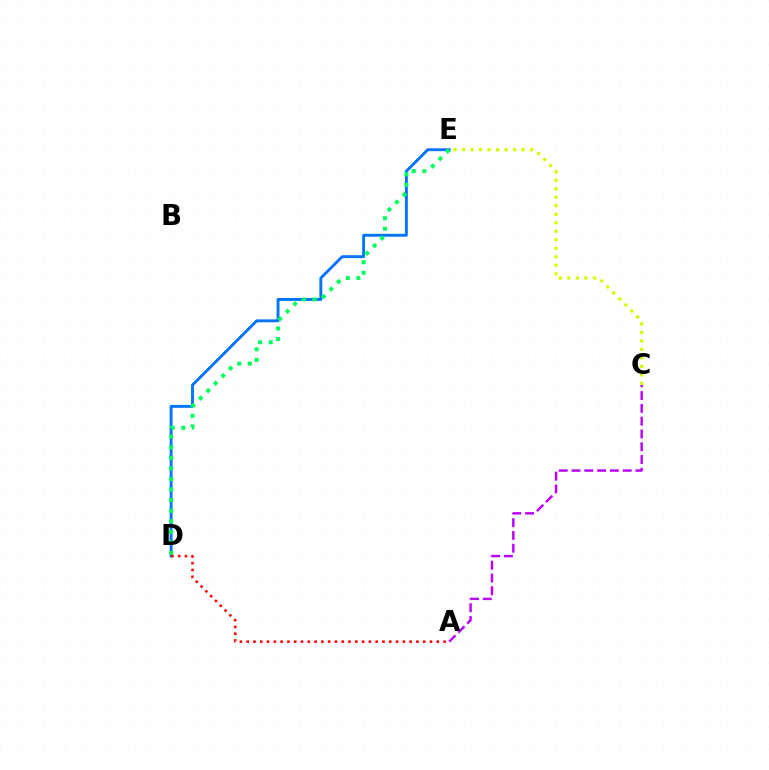{('A', 'C'): [{'color': '#b900ff', 'line_style': 'dashed', 'thickness': 1.74}], ('D', 'E'): [{'color': '#0074ff', 'line_style': 'solid', 'thickness': 2.08}, {'color': '#00ff5c', 'line_style': 'dotted', 'thickness': 2.87}], ('A', 'D'): [{'color': '#ff0000', 'line_style': 'dotted', 'thickness': 1.84}], ('C', 'E'): [{'color': '#d1ff00', 'line_style': 'dotted', 'thickness': 2.31}]}